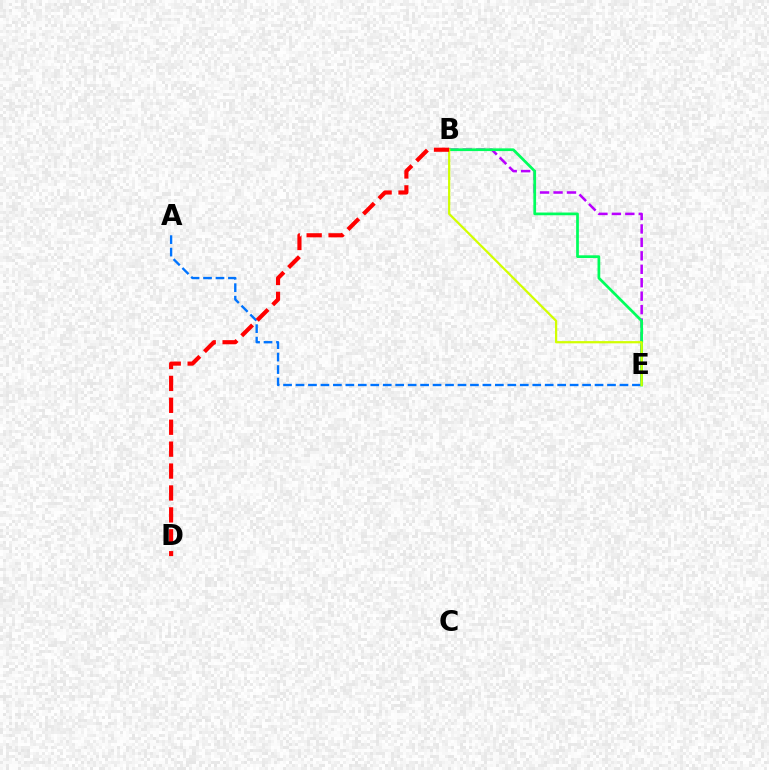{('B', 'E'): [{'color': '#b900ff', 'line_style': 'dashed', 'thickness': 1.83}, {'color': '#00ff5c', 'line_style': 'solid', 'thickness': 1.97}, {'color': '#d1ff00', 'line_style': 'solid', 'thickness': 1.61}], ('A', 'E'): [{'color': '#0074ff', 'line_style': 'dashed', 'thickness': 1.69}], ('B', 'D'): [{'color': '#ff0000', 'line_style': 'dashed', 'thickness': 2.98}]}